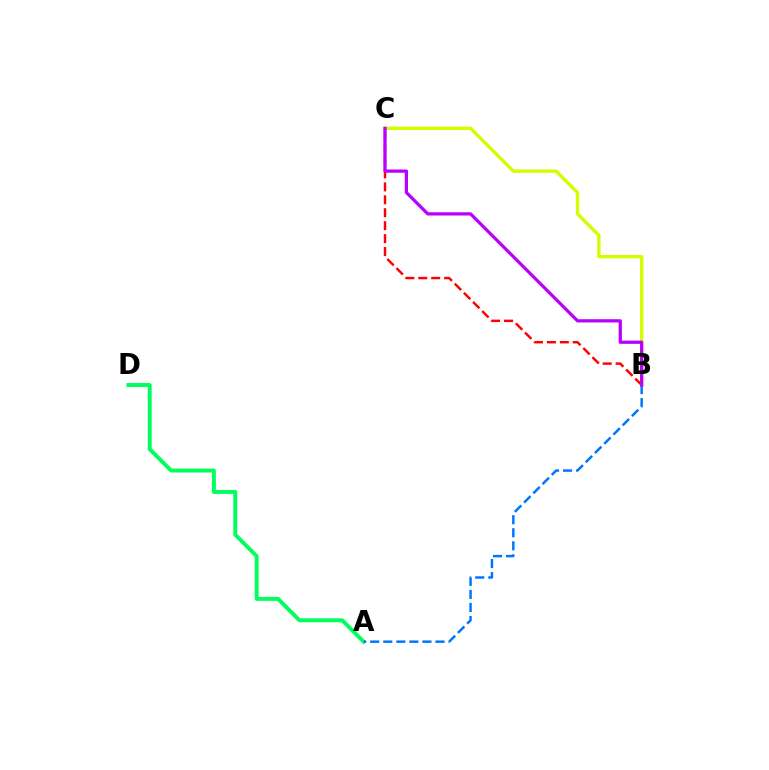{('A', 'D'): [{'color': '#00ff5c', 'line_style': 'solid', 'thickness': 2.83}], ('B', 'C'): [{'color': '#ff0000', 'line_style': 'dashed', 'thickness': 1.76}, {'color': '#d1ff00', 'line_style': 'solid', 'thickness': 2.42}, {'color': '#b900ff', 'line_style': 'solid', 'thickness': 2.34}], ('A', 'B'): [{'color': '#0074ff', 'line_style': 'dashed', 'thickness': 1.77}]}